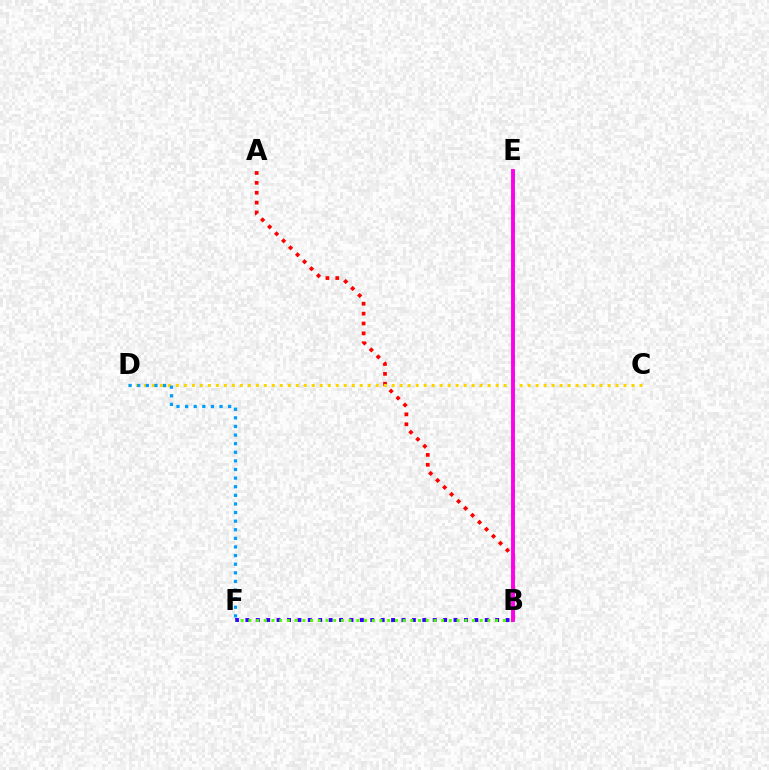{('A', 'B'): [{'color': '#ff0000', 'line_style': 'dotted', 'thickness': 2.68}], ('B', 'E'): [{'color': '#00ff86', 'line_style': 'dashed', 'thickness': 2.26}, {'color': '#ff00ed', 'line_style': 'solid', 'thickness': 2.79}], ('B', 'F'): [{'color': '#3700ff', 'line_style': 'dotted', 'thickness': 2.83}, {'color': '#4fff00', 'line_style': 'dotted', 'thickness': 2.1}], ('C', 'D'): [{'color': '#ffd500', 'line_style': 'dotted', 'thickness': 2.17}], ('D', 'F'): [{'color': '#009eff', 'line_style': 'dotted', 'thickness': 2.34}]}